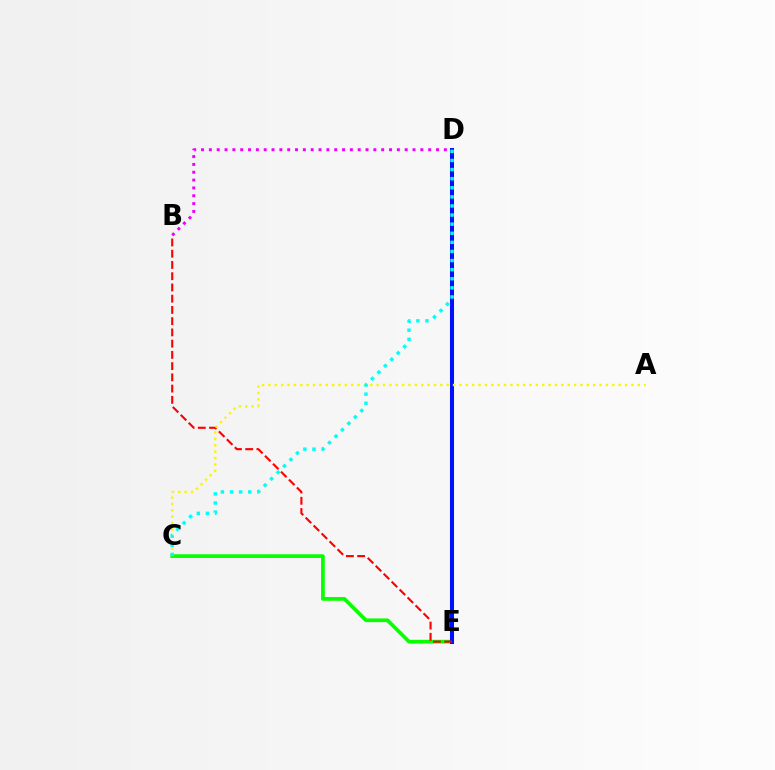{('C', 'E'): [{'color': '#08ff00', 'line_style': 'solid', 'thickness': 2.67}], ('D', 'E'): [{'color': '#0010ff', 'line_style': 'solid', 'thickness': 2.9}], ('B', 'E'): [{'color': '#ff0000', 'line_style': 'dashed', 'thickness': 1.53}], ('A', 'C'): [{'color': '#fcf500', 'line_style': 'dotted', 'thickness': 1.73}], ('B', 'D'): [{'color': '#ee00ff', 'line_style': 'dotted', 'thickness': 2.13}], ('C', 'D'): [{'color': '#00fff6', 'line_style': 'dotted', 'thickness': 2.47}]}